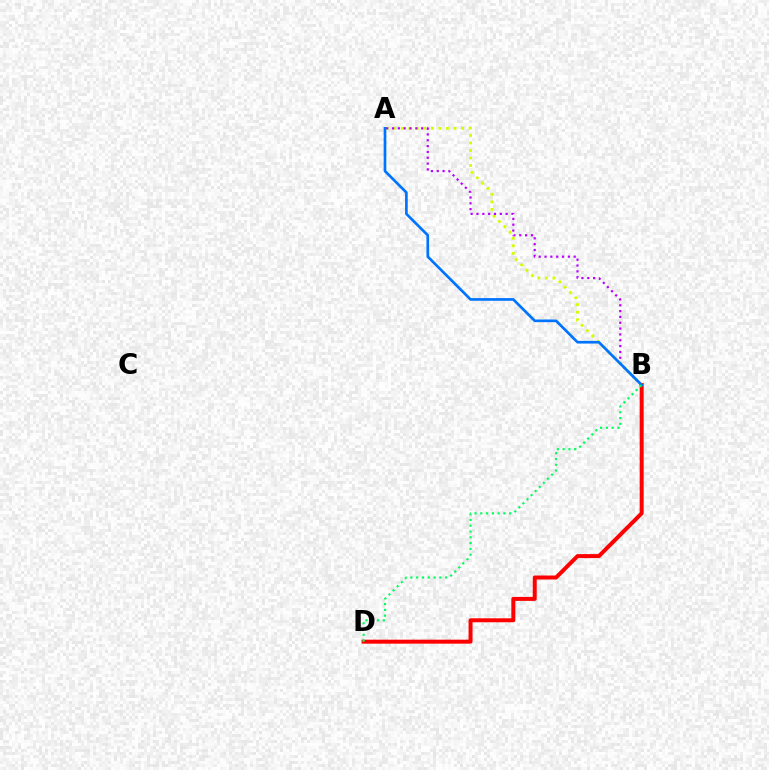{('B', 'D'): [{'color': '#ff0000', 'line_style': 'solid', 'thickness': 2.87}, {'color': '#00ff5c', 'line_style': 'dotted', 'thickness': 1.57}], ('A', 'B'): [{'color': '#d1ff00', 'line_style': 'dotted', 'thickness': 2.05}, {'color': '#b900ff', 'line_style': 'dotted', 'thickness': 1.58}, {'color': '#0074ff', 'line_style': 'solid', 'thickness': 1.93}]}